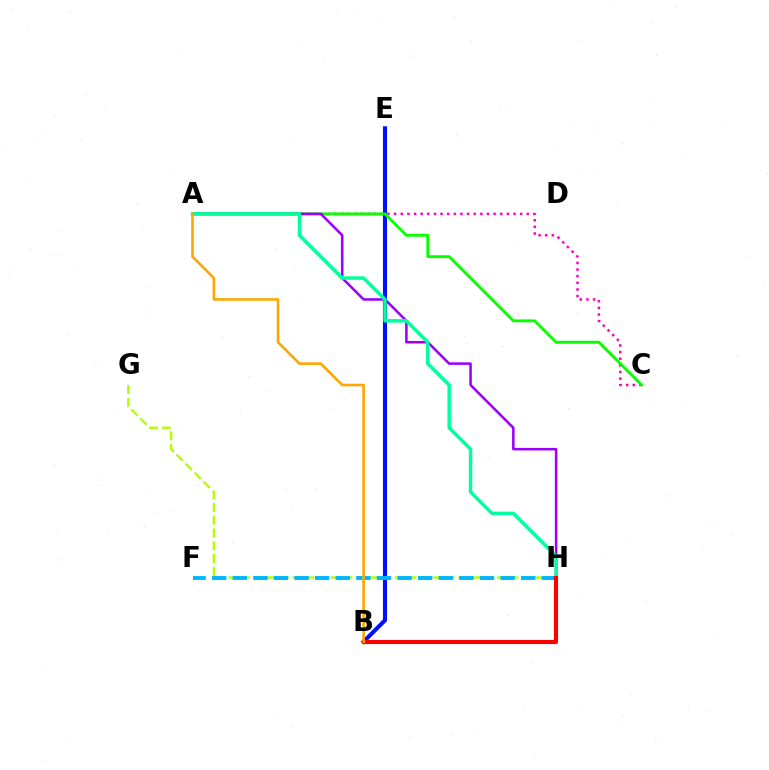{('B', 'E'): [{'color': '#0010ff', 'line_style': 'solid', 'thickness': 2.94}], ('G', 'H'): [{'color': '#b3ff00', 'line_style': 'dashed', 'thickness': 1.73}], ('A', 'C'): [{'color': '#ff00bd', 'line_style': 'dotted', 'thickness': 1.8}, {'color': '#08ff00', 'line_style': 'solid', 'thickness': 2.07}], ('F', 'H'): [{'color': '#00b5ff', 'line_style': 'dashed', 'thickness': 2.8}], ('A', 'H'): [{'color': '#9b00ff', 'line_style': 'solid', 'thickness': 1.83}, {'color': '#00ff9d', 'line_style': 'solid', 'thickness': 2.49}], ('B', 'H'): [{'color': '#ff0000', 'line_style': 'solid', 'thickness': 2.97}], ('A', 'B'): [{'color': '#ffa500', 'line_style': 'solid', 'thickness': 1.87}]}